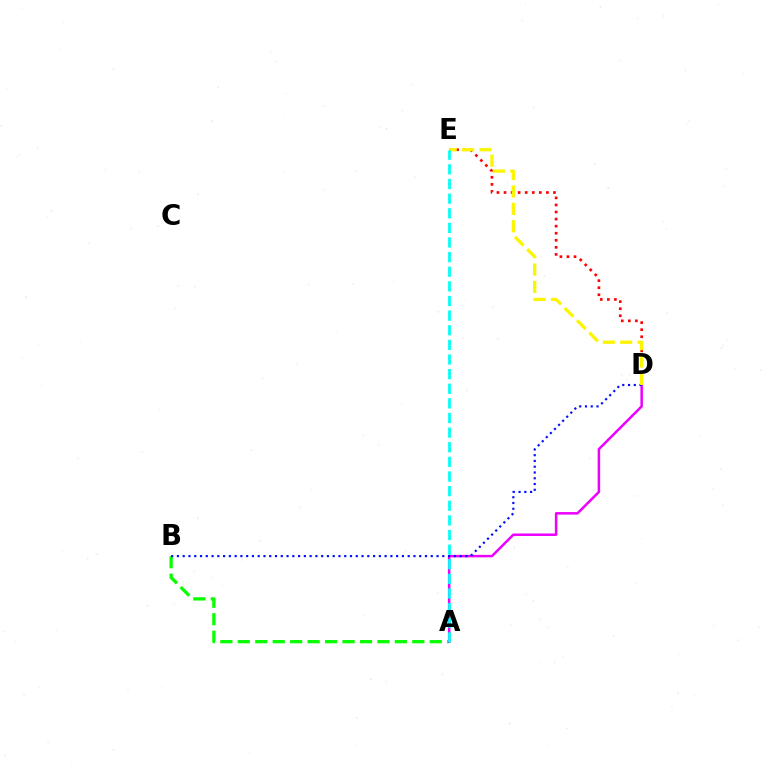{('D', 'E'): [{'color': '#ff0000', 'line_style': 'dotted', 'thickness': 1.92}, {'color': '#fcf500', 'line_style': 'dashed', 'thickness': 2.36}], ('A', 'B'): [{'color': '#08ff00', 'line_style': 'dashed', 'thickness': 2.37}], ('A', 'D'): [{'color': '#ee00ff', 'line_style': 'solid', 'thickness': 1.8}], ('B', 'D'): [{'color': '#0010ff', 'line_style': 'dotted', 'thickness': 1.57}], ('A', 'E'): [{'color': '#00fff6', 'line_style': 'dashed', 'thickness': 1.99}]}